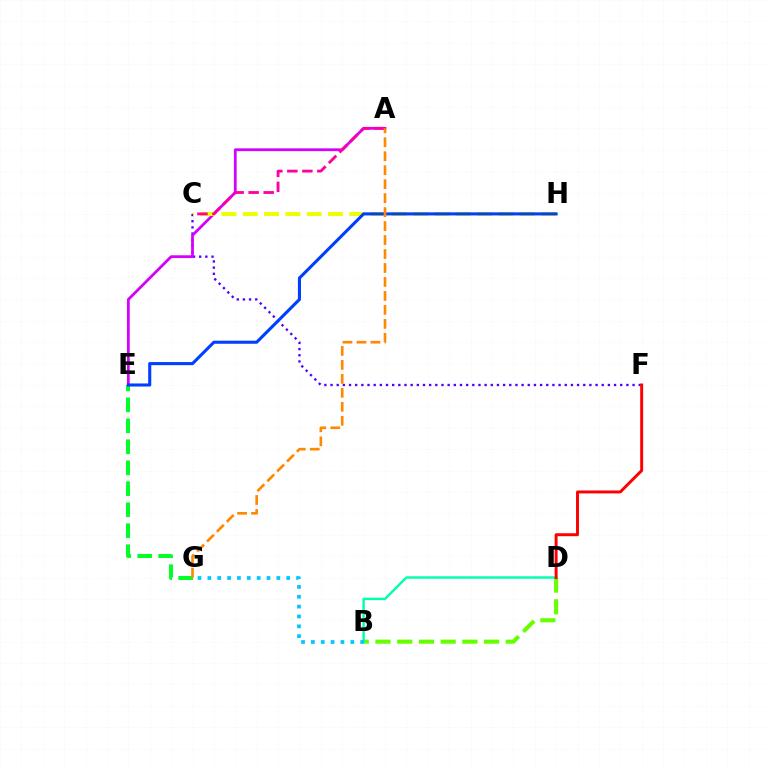{('B', 'D'): [{'color': '#66ff00', 'line_style': 'dashed', 'thickness': 2.95}, {'color': '#00ffaf', 'line_style': 'solid', 'thickness': 1.74}], ('C', 'F'): [{'color': '#4f00ff', 'line_style': 'dotted', 'thickness': 1.67}], ('A', 'E'): [{'color': '#d600ff', 'line_style': 'solid', 'thickness': 2.0}], ('E', 'G'): [{'color': '#00ff27', 'line_style': 'dashed', 'thickness': 2.85}], ('D', 'F'): [{'color': '#ff0000', 'line_style': 'solid', 'thickness': 2.12}], ('B', 'G'): [{'color': '#00c7ff', 'line_style': 'dotted', 'thickness': 2.68}], ('C', 'H'): [{'color': '#eeff00', 'line_style': 'dashed', 'thickness': 2.89}], ('A', 'C'): [{'color': '#ff00a0', 'line_style': 'dashed', 'thickness': 2.04}], ('E', 'H'): [{'color': '#003fff', 'line_style': 'solid', 'thickness': 2.22}], ('A', 'G'): [{'color': '#ff8800', 'line_style': 'dashed', 'thickness': 1.9}]}